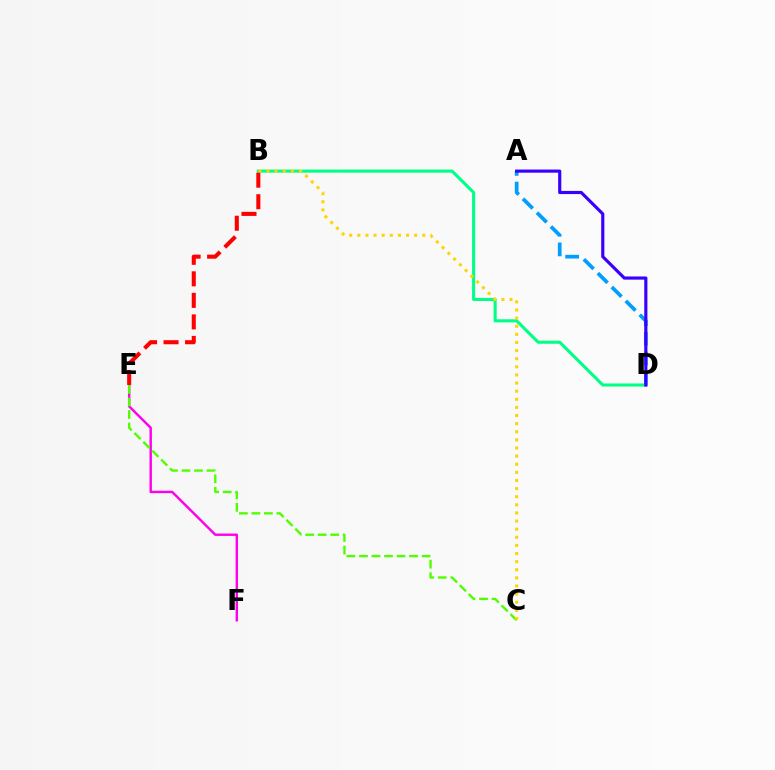{('A', 'D'): [{'color': '#009eff', 'line_style': 'dashed', 'thickness': 2.67}, {'color': '#3700ff', 'line_style': 'solid', 'thickness': 2.27}], ('E', 'F'): [{'color': '#ff00ed', 'line_style': 'solid', 'thickness': 1.74}], ('B', 'D'): [{'color': '#00ff86', 'line_style': 'solid', 'thickness': 2.22}], ('C', 'E'): [{'color': '#4fff00', 'line_style': 'dashed', 'thickness': 1.7}], ('B', 'C'): [{'color': '#ffd500', 'line_style': 'dotted', 'thickness': 2.21}], ('B', 'E'): [{'color': '#ff0000', 'line_style': 'dashed', 'thickness': 2.92}]}